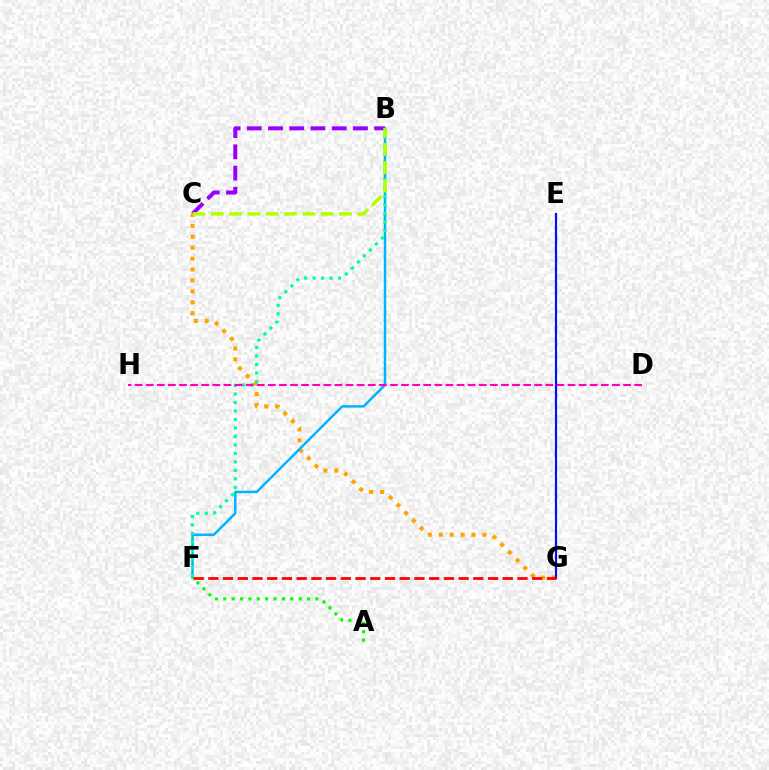{('B', 'C'): [{'color': '#9b00ff', 'line_style': 'dashed', 'thickness': 2.88}, {'color': '#b3ff00', 'line_style': 'dashed', 'thickness': 2.49}], ('C', 'G'): [{'color': '#ffa500', 'line_style': 'dotted', 'thickness': 2.97}], ('B', 'F'): [{'color': '#00b5ff', 'line_style': 'solid', 'thickness': 1.79}, {'color': '#00ff9d', 'line_style': 'dotted', 'thickness': 2.31}], ('D', 'H'): [{'color': '#ff00bd', 'line_style': 'dashed', 'thickness': 1.51}], ('E', 'G'): [{'color': '#0010ff', 'line_style': 'solid', 'thickness': 1.57}], ('F', 'G'): [{'color': '#ff0000', 'line_style': 'dashed', 'thickness': 2.0}], ('A', 'F'): [{'color': '#08ff00', 'line_style': 'dotted', 'thickness': 2.28}]}